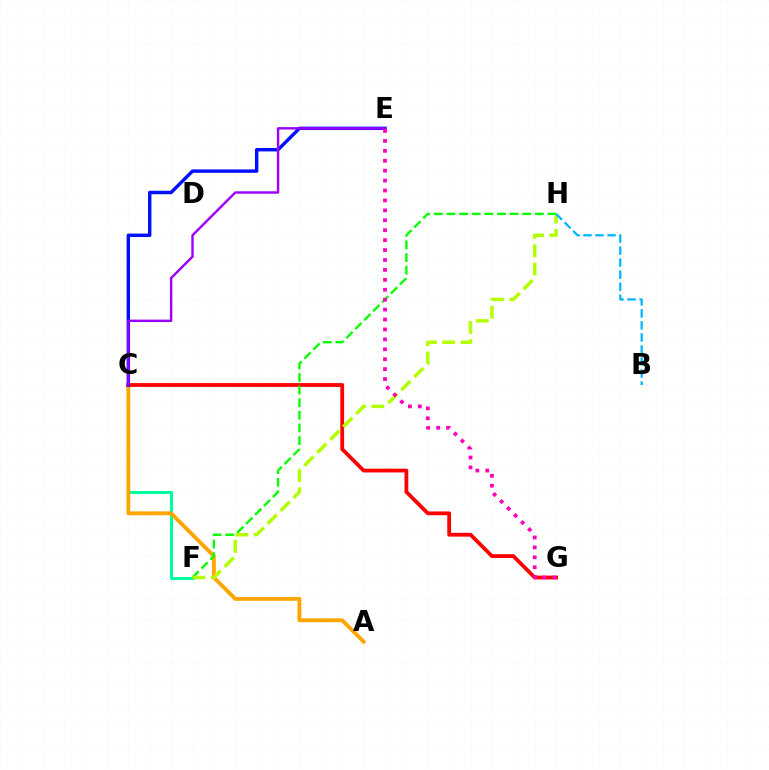{('C', 'F'): [{'color': '#00ff9d', 'line_style': 'solid', 'thickness': 2.19}], ('A', 'C'): [{'color': '#ffa500', 'line_style': 'solid', 'thickness': 2.77}], ('C', 'G'): [{'color': '#ff0000', 'line_style': 'solid', 'thickness': 2.73}], ('C', 'E'): [{'color': '#0010ff', 'line_style': 'solid', 'thickness': 2.46}, {'color': '#9b00ff', 'line_style': 'solid', 'thickness': 1.75}], ('F', 'H'): [{'color': '#08ff00', 'line_style': 'dashed', 'thickness': 1.71}, {'color': '#b3ff00', 'line_style': 'dashed', 'thickness': 2.49}], ('B', 'H'): [{'color': '#00b5ff', 'line_style': 'dashed', 'thickness': 1.63}], ('E', 'G'): [{'color': '#ff00bd', 'line_style': 'dotted', 'thickness': 2.7}]}